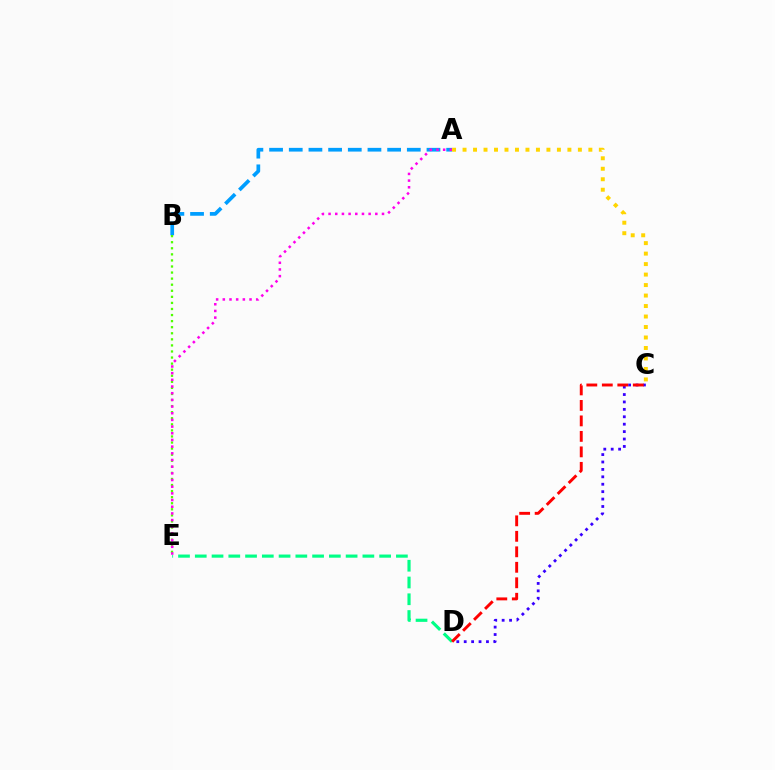{('C', 'D'): [{'color': '#3700ff', 'line_style': 'dotted', 'thickness': 2.01}, {'color': '#ff0000', 'line_style': 'dashed', 'thickness': 2.1}], ('D', 'E'): [{'color': '#00ff86', 'line_style': 'dashed', 'thickness': 2.28}], ('A', 'B'): [{'color': '#009eff', 'line_style': 'dashed', 'thickness': 2.67}], ('B', 'E'): [{'color': '#4fff00', 'line_style': 'dotted', 'thickness': 1.65}], ('A', 'E'): [{'color': '#ff00ed', 'line_style': 'dotted', 'thickness': 1.81}], ('A', 'C'): [{'color': '#ffd500', 'line_style': 'dotted', 'thickness': 2.85}]}